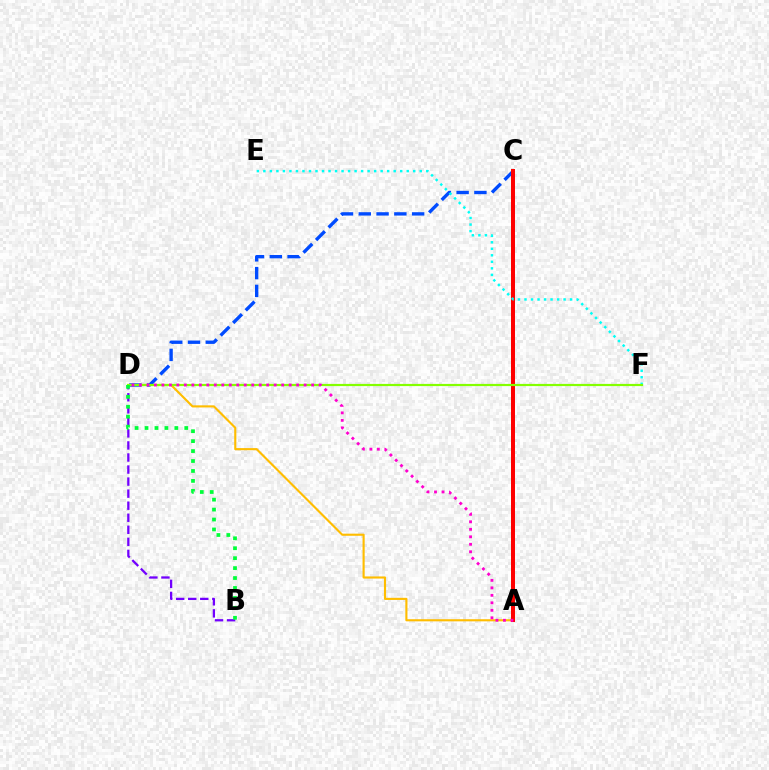{('A', 'D'): [{'color': '#ffbd00', 'line_style': 'solid', 'thickness': 1.53}, {'color': '#ff00cf', 'line_style': 'dotted', 'thickness': 2.03}], ('B', 'D'): [{'color': '#7200ff', 'line_style': 'dashed', 'thickness': 1.64}, {'color': '#00ff39', 'line_style': 'dotted', 'thickness': 2.7}], ('C', 'D'): [{'color': '#004bff', 'line_style': 'dashed', 'thickness': 2.42}], ('A', 'C'): [{'color': '#ff0000', 'line_style': 'solid', 'thickness': 2.87}], ('E', 'F'): [{'color': '#00fff6', 'line_style': 'dotted', 'thickness': 1.77}], ('D', 'F'): [{'color': '#84ff00', 'line_style': 'solid', 'thickness': 1.58}]}